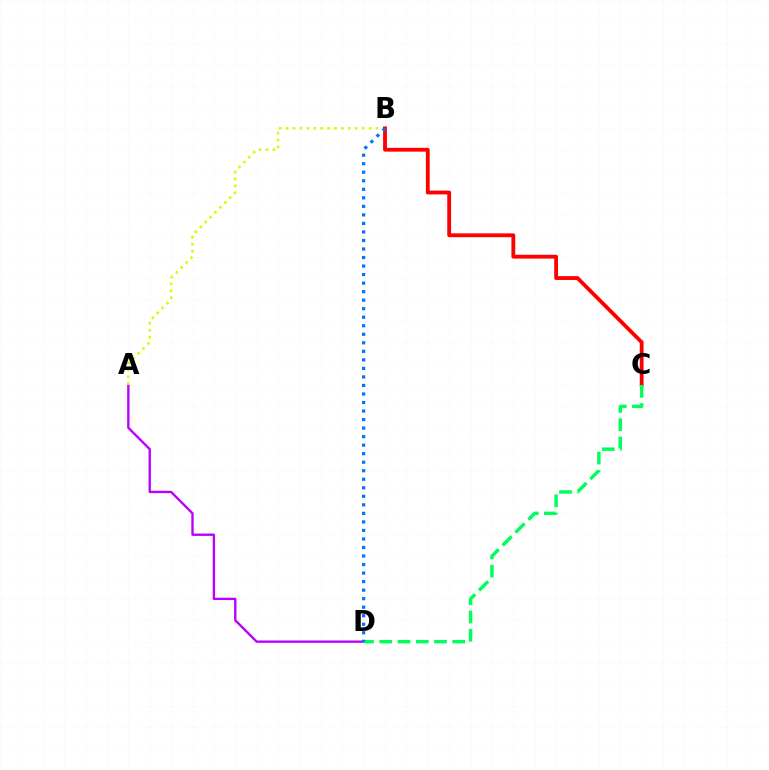{('A', 'D'): [{'color': '#b900ff', 'line_style': 'solid', 'thickness': 1.7}], ('A', 'B'): [{'color': '#d1ff00', 'line_style': 'dotted', 'thickness': 1.88}], ('B', 'C'): [{'color': '#ff0000', 'line_style': 'solid', 'thickness': 2.75}], ('C', 'D'): [{'color': '#00ff5c', 'line_style': 'dashed', 'thickness': 2.48}], ('B', 'D'): [{'color': '#0074ff', 'line_style': 'dotted', 'thickness': 2.32}]}